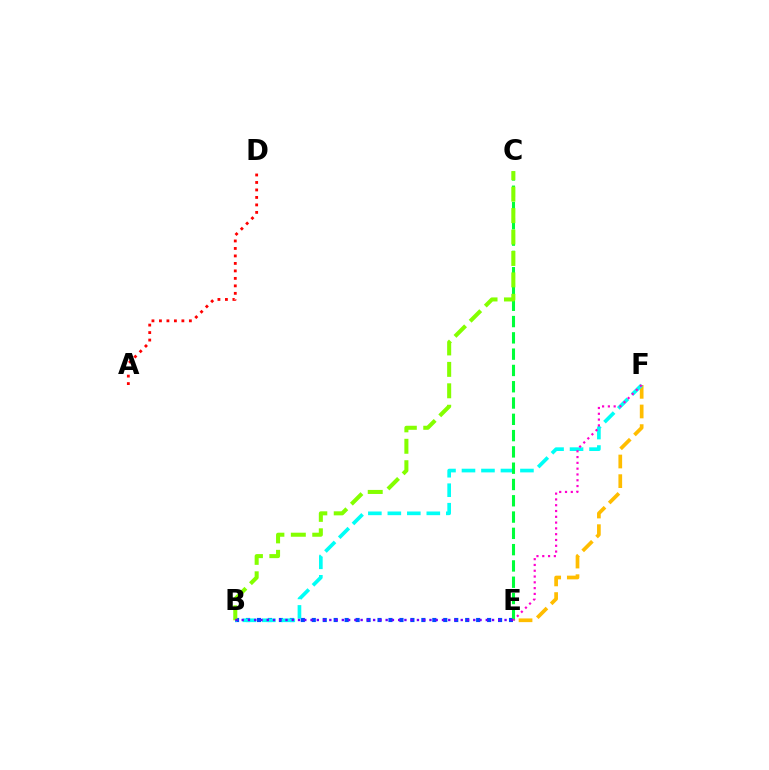{('E', 'F'): [{'color': '#ffbd00', 'line_style': 'dashed', 'thickness': 2.67}, {'color': '#ff00cf', 'line_style': 'dotted', 'thickness': 1.57}], ('B', 'E'): [{'color': '#004bff', 'line_style': 'dotted', 'thickness': 2.98}, {'color': '#7200ff', 'line_style': 'dotted', 'thickness': 1.7}], ('B', 'F'): [{'color': '#00fff6', 'line_style': 'dashed', 'thickness': 2.65}], ('C', 'E'): [{'color': '#00ff39', 'line_style': 'dashed', 'thickness': 2.21}], ('B', 'C'): [{'color': '#84ff00', 'line_style': 'dashed', 'thickness': 2.91}], ('A', 'D'): [{'color': '#ff0000', 'line_style': 'dotted', 'thickness': 2.03}]}